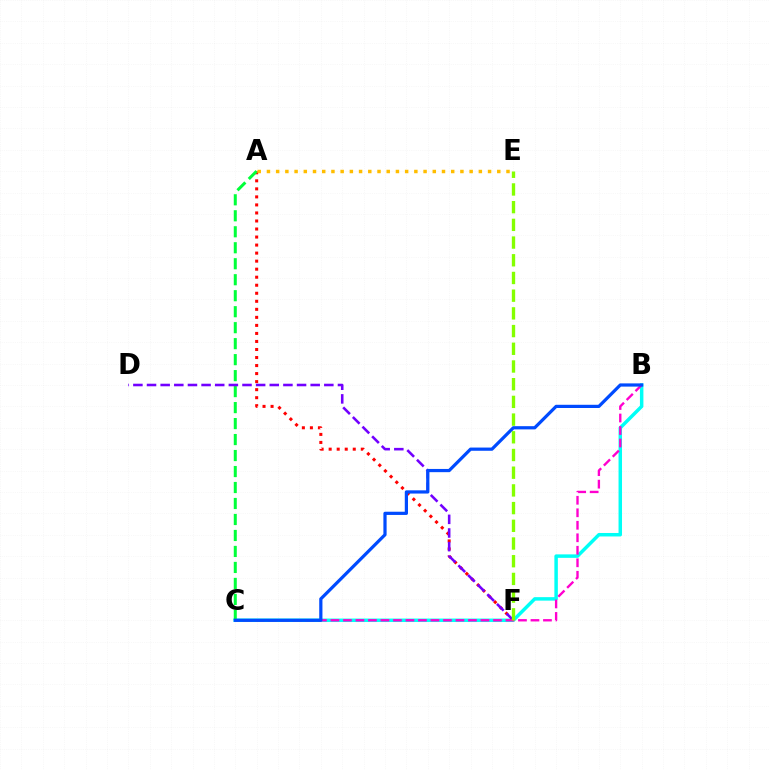{('B', 'C'): [{'color': '#00fff6', 'line_style': 'solid', 'thickness': 2.5}, {'color': '#ff00cf', 'line_style': 'dashed', 'thickness': 1.7}, {'color': '#004bff', 'line_style': 'solid', 'thickness': 2.32}], ('A', 'F'): [{'color': '#ff0000', 'line_style': 'dotted', 'thickness': 2.18}], ('A', 'C'): [{'color': '#00ff39', 'line_style': 'dashed', 'thickness': 2.17}], ('D', 'F'): [{'color': '#7200ff', 'line_style': 'dashed', 'thickness': 1.85}], ('A', 'E'): [{'color': '#ffbd00', 'line_style': 'dotted', 'thickness': 2.5}], ('E', 'F'): [{'color': '#84ff00', 'line_style': 'dashed', 'thickness': 2.4}]}